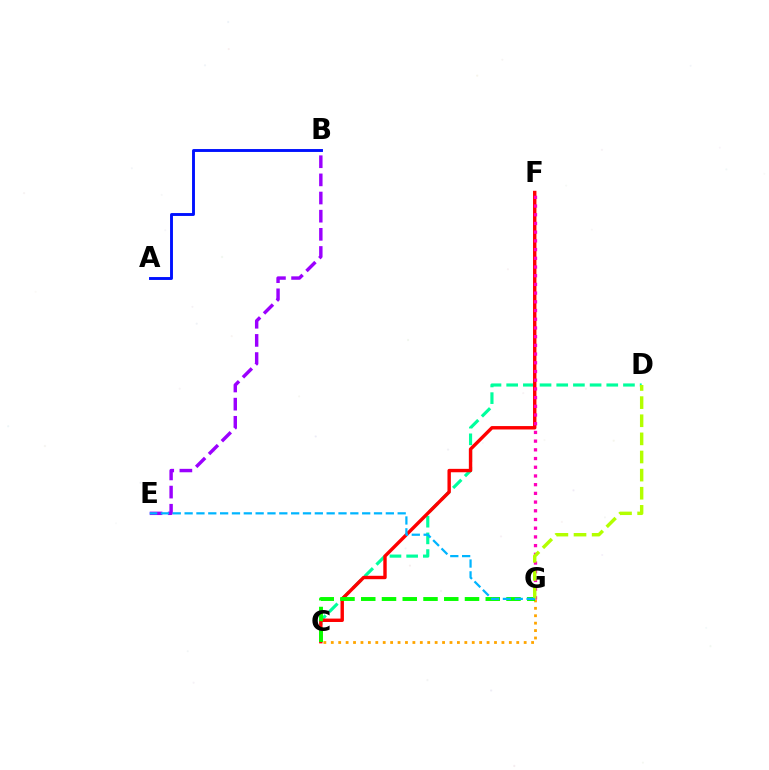{('C', 'G'): [{'color': '#ffa500', 'line_style': 'dotted', 'thickness': 2.02}, {'color': '#08ff00', 'line_style': 'dashed', 'thickness': 2.82}], ('B', 'E'): [{'color': '#9b00ff', 'line_style': 'dashed', 'thickness': 2.47}], ('C', 'D'): [{'color': '#00ff9d', 'line_style': 'dashed', 'thickness': 2.27}], ('C', 'F'): [{'color': '#ff0000', 'line_style': 'solid', 'thickness': 2.45}], ('F', 'G'): [{'color': '#ff00bd', 'line_style': 'dotted', 'thickness': 2.37}], ('D', 'G'): [{'color': '#b3ff00', 'line_style': 'dashed', 'thickness': 2.46}], ('E', 'G'): [{'color': '#00b5ff', 'line_style': 'dashed', 'thickness': 1.61}], ('A', 'B'): [{'color': '#0010ff', 'line_style': 'solid', 'thickness': 2.09}]}